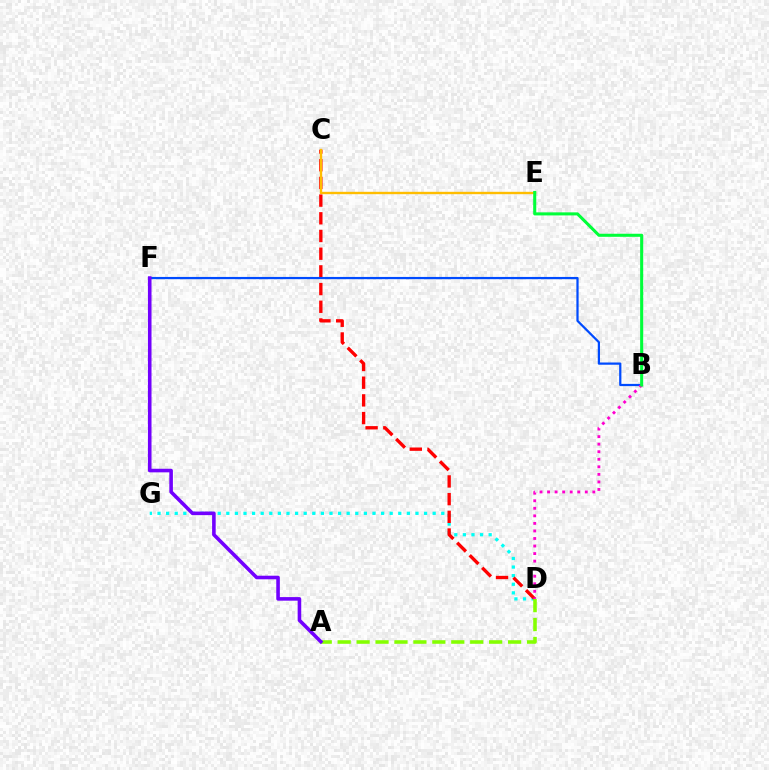{('D', 'G'): [{'color': '#00fff6', 'line_style': 'dotted', 'thickness': 2.34}], ('C', 'D'): [{'color': '#ff0000', 'line_style': 'dashed', 'thickness': 2.4}], ('B', 'F'): [{'color': '#004bff', 'line_style': 'solid', 'thickness': 1.61}], ('A', 'D'): [{'color': '#84ff00', 'line_style': 'dashed', 'thickness': 2.57}], ('B', 'D'): [{'color': '#ff00cf', 'line_style': 'dotted', 'thickness': 2.05}], ('C', 'E'): [{'color': '#ffbd00', 'line_style': 'solid', 'thickness': 1.71}], ('B', 'E'): [{'color': '#00ff39', 'line_style': 'solid', 'thickness': 2.2}], ('A', 'F'): [{'color': '#7200ff', 'line_style': 'solid', 'thickness': 2.58}]}